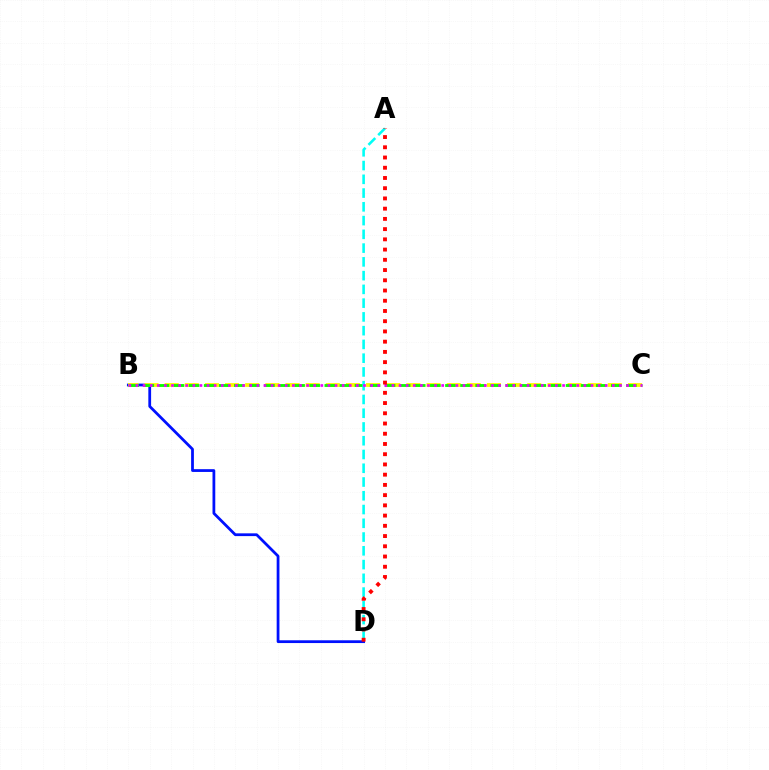{('B', 'D'): [{'color': '#0010ff', 'line_style': 'solid', 'thickness': 1.99}], ('B', 'C'): [{'color': '#fcf500', 'line_style': 'dashed', 'thickness': 2.74}, {'color': '#08ff00', 'line_style': 'dashed', 'thickness': 2.05}, {'color': '#ee00ff', 'line_style': 'dotted', 'thickness': 1.93}], ('A', 'D'): [{'color': '#00fff6', 'line_style': 'dashed', 'thickness': 1.87}, {'color': '#ff0000', 'line_style': 'dotted', 'thickness': 2.78}]}